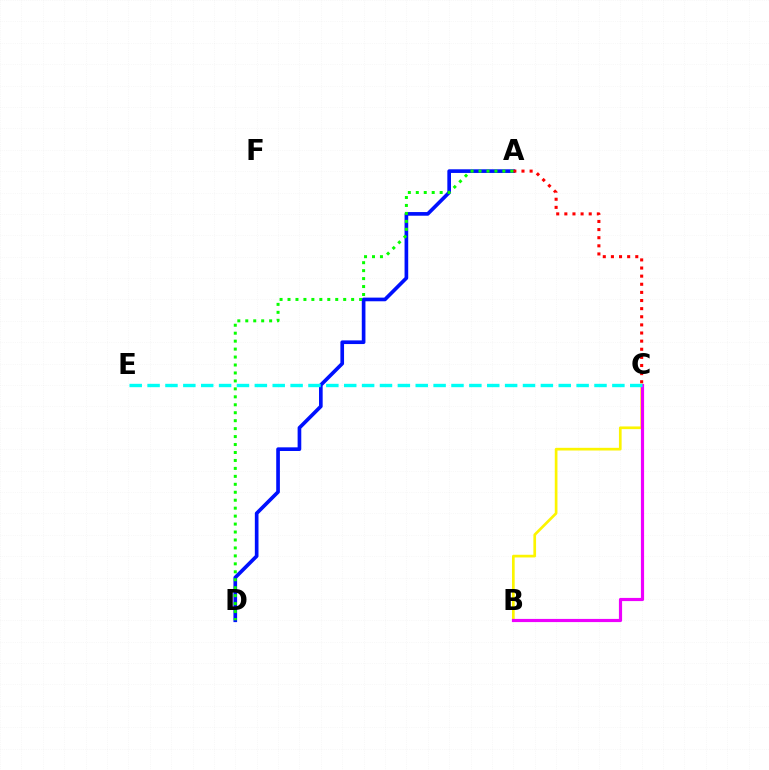{('A', 'D'): [{'color': '#0010ff', 'line_style': 'solid', 'thickness': 2.64}, {'color': '#08ff00', 'line_style': 'dotted', 'thickness': 2.16}], ('A', 'C'): [{'color': '#ff0000', 'line_style': 'dotted', 'thickness': 2.21}], ('B', 'C'): [{'color': '#fcf500', 'line_style': 'solid', 'thickness': 1.93}, {'color': '#ee00ff', 'line_style': 'solid', 'thickness': 2.28}], ('C', 'E'): [{'color': '#00fff6', 'line_style': 'dashed', 'thickness': 2.43}]}